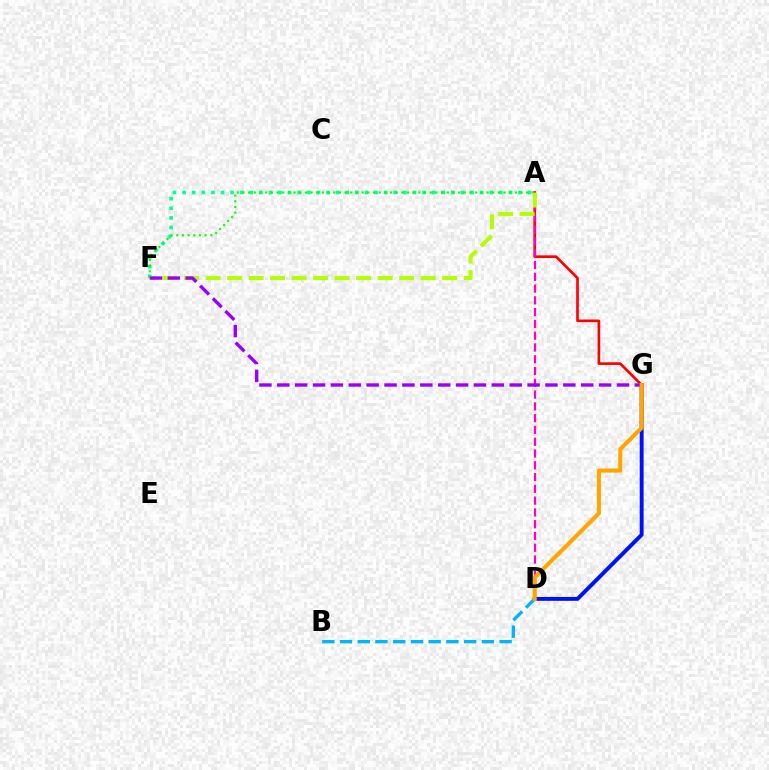{('A', 'F'): [{'color': '#00ff9d', 'line_style': 'dotted', 'thickness': 2.61}, {'color': '#08ff00', 'line_style': 'dotted', 'thickness': 1.54}, {'color': '#b3ff00', 'line_style': 'dashed', 'thickness': 2.92}], ('D', 'G'): [{'color': '#0010ff', 'line_style': 'solid', 'thickness': 2.81}, {'color': '#ffa500', 'line_style': 'solid', 'thickness': 2.94}], ('A', 'G'): [{'color': '#ff0000', 'line_style': 'solid', 'thickness': 1.91}], ('A', 'D'): [{'color': '#ff00bd', 'line_style': 'dashed', 'thickness': 1.6}], ('B', 'D'): [{'color': '#00b5ff', 'line_style': 'dashed', 'thickness': 2.41}], ('F', 'G'): [{'color': '#9b00ff', 'line_style': 'dashed', 'thickness': 2.43}]}